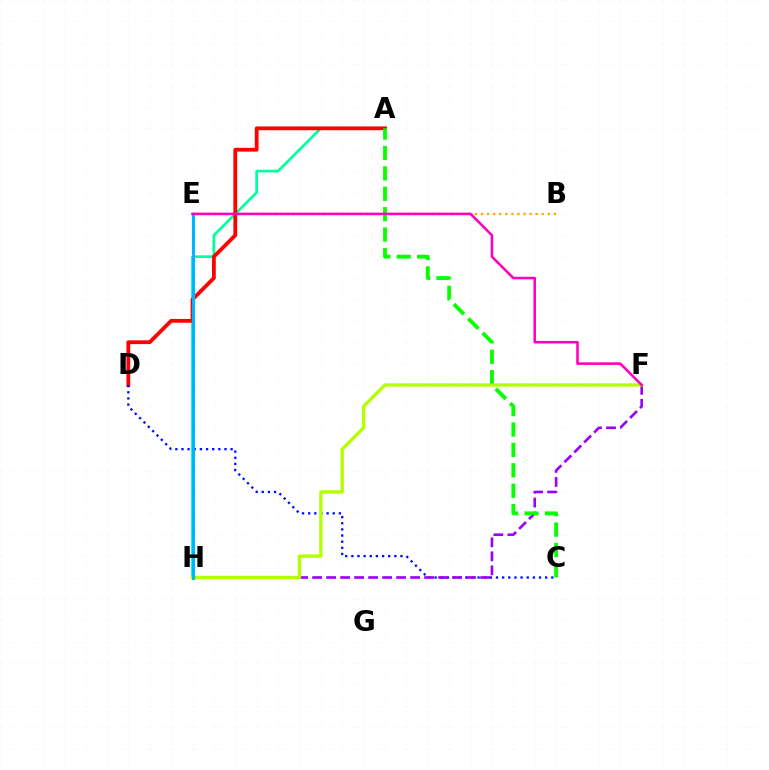{('A', 'H'): [{'color': '#00ff9d', 'line_style': 'solid', 'thickness': 1.95}], ('A', 'D'): [{'color': '#ff0000', 'line_style': 'solid', 'thickness': 2.73}], ('C', 'D'): [{'color': '#0010ff', 'line_style': 'dotted', 'thickness': 1.67}], ('B', 'E'): [{'color': '#ffa500', 'line_style': 'dotted', 'thickness': 1.65}], ('F', 'H'): [{'color': '#9b00ff', 'line_style': 'dashed', 'thickness': 1.9}, {'color': '#b3ff00', 'line_style': 'solid', 'thickness': 2.41}], ('A', 'C'): [{'color': '#08ff00', 'line_style': 'dashed', 'thickness': 2.77}], ('E', 'H'): [{'color': '#00b5ff', 'line_style': 'solid', 'thickness': 2.28}], ('E', 'F'): [{'color': '#ff00bd', 'line_style': 'solid', 'thickness': 1.84}]}